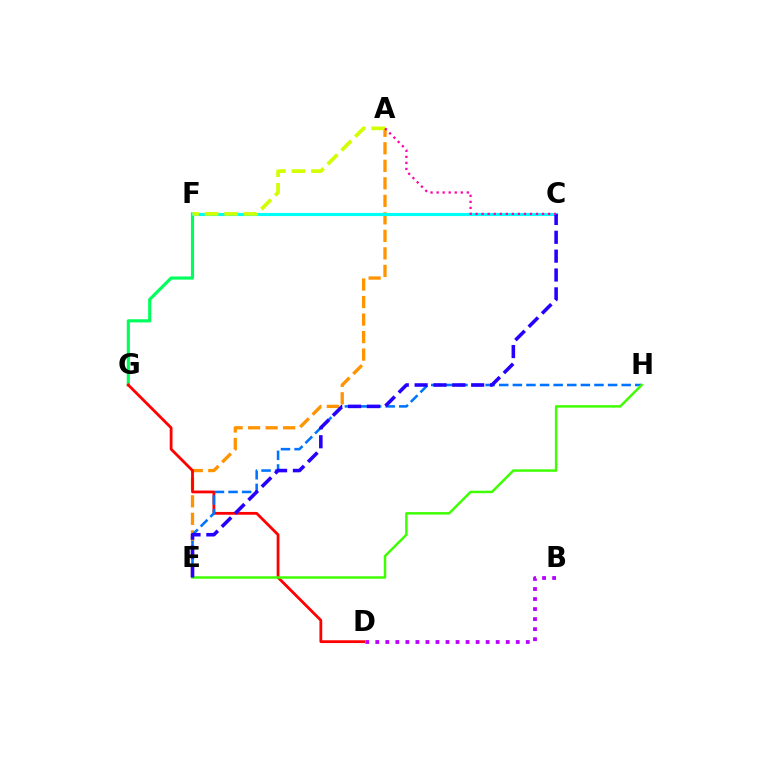{('A', 'E'): [{'color': '#ff9400', 'line_style': 'dashed', 'thickness': 2.38}], ('F', 'G'): [{'color': '#00ff5c', 'line_style': 'solid', 'thickness': 2.27}], ('D', 'G'): [{'color': '#ff0000', 'line_style': 'solid', 'thickness': 2.01}], ('B', 'D'): [{'color': '#b900ff', 'line_style': 'dotted', 'thickness': 2.73}], ('E', 'H'): [{'color': '#0074ff', 'line_style': 'dashed', 'thickness': 1.85}, {'color': '#3dff00', 'line_style': 'solid', 'thickness': 1.78}], ('C', 'F'): [{'color': '#00fff6', 'line_style': 'solid', 'thickness': 2.26}], ('A', 'F'): [{'color': '#d1ff00', 'line_style': 'dashed', 'thickness': 2.65}], ('C', 'E'): [{'color': '#2500ff', 'line_style': 'dashed', 'thickness': 2.56}], ('A', 'C'): [{'color': '#ff00ac', 'line_style': 'dotted', 'thickness': 1.64}]}